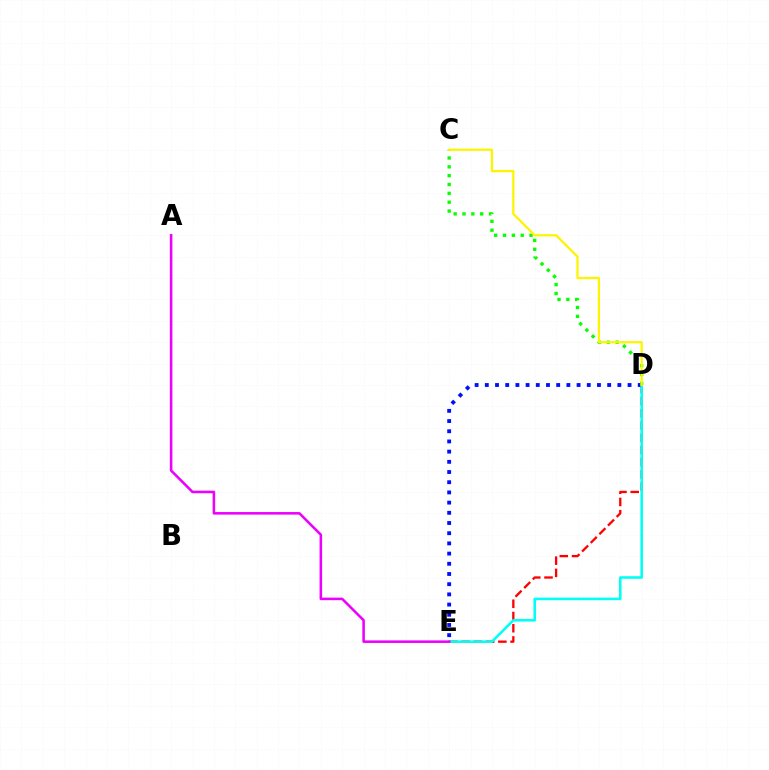{('D', 'E'): [{'color': '#ff0000', 'line_style': 'dashed', 'thickness': 1.66}, {'color': '#0010ff', 'line_style': 'dotted', 'thickness': 2.77}, {'color': '#00fff6', 'line_style': 'solid', 'thickness': 1.85}], ('A', 'E'): [{'color': '#ee00ff', 'line_style': 'solid', 'thickness': 1.84}], ('C', 'D'): [{'color': '#08ff00', 'line_style': 'dotted', 'thickness': 2.4}, {'color': '#fcf500', 'line_style': 'solid', 'thickness': 1.63}]}